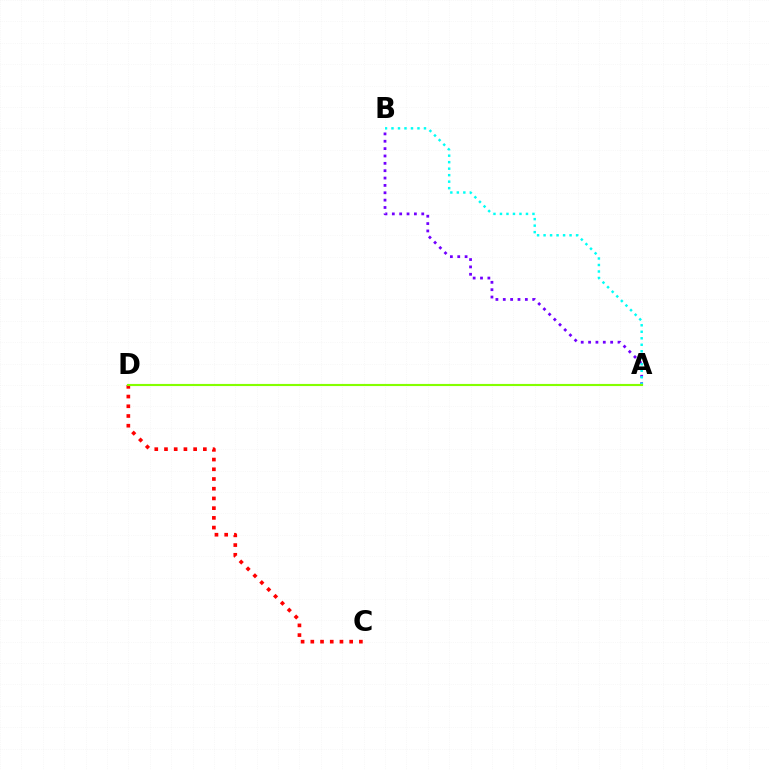{('C', 'D'): [{'color': '#ff0000', 'line_style': 'dotted', 'thickness': 2.64}], ('A', 'B'): [{'color': '#7200ff', 'line_style': 'dotted', 'thickness': 2.0}, {'color': '#00fff6', 'line_style': 'dotted', 'thickness': 1.77}], ('A', 'D'): [{'color': '#84ff00', 'line_style': 'solid', 'thickness': 1.54}]}